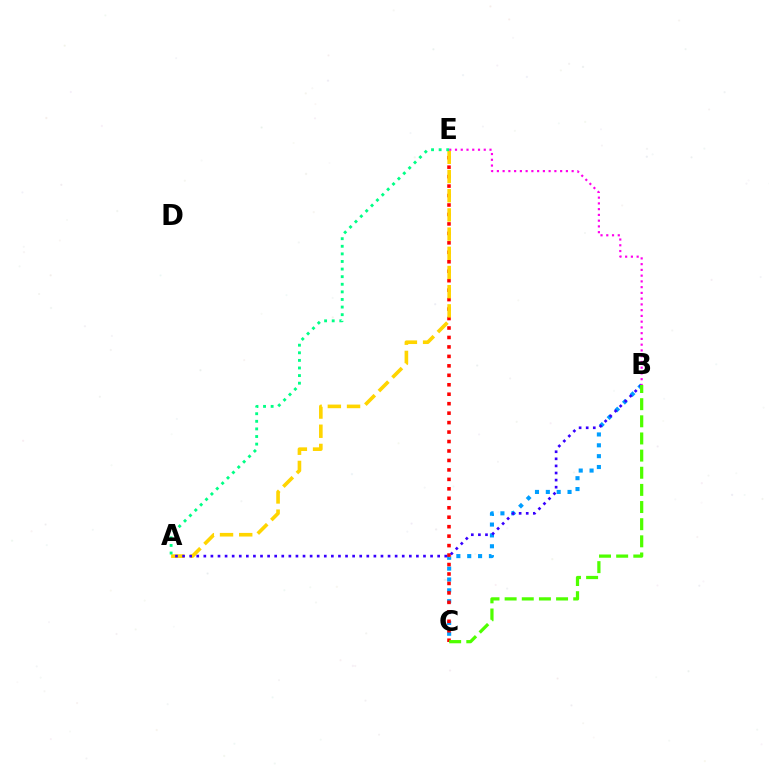{('B', 'C'): [{'color': '#009eff', 'line_style': 'dotted', 'thickness': 2.95}, {'color': '#4fff00', 'line_style': 'dashed', 'thickness': 2.33}], ('C', 'E'): [{'color': '#ff0000', 'line_style': 'dotted', 'thickness': 2.57}], ('A', 'E'): [{'color': '#ffd500', 'line_style': 'dashed', 'thickness': 2.61}, {'color': '#00ff86', 'line_style': 'dotted', 'thickness': 2.06}], ('A', 'B'): [{'color': '#3700ff', 'line_style': 'dotted', 'thickness': 1.93}], ('B', 'E'): [{'color': '#ff00ed', 'line_style': 'dotted', 'thickness': 1.56}]}